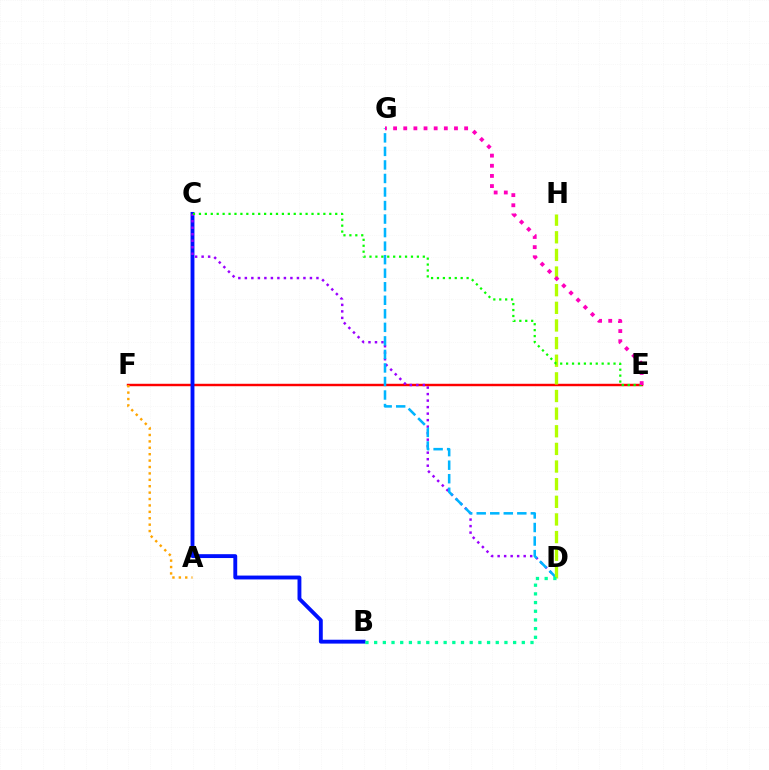{('E', 'F'): [{'color': '#ff0000', 'line_style': 'solid', 'thickness': 1.75}], ('B', 'C'): [{'color': '#0010ff', 'line_style': 'solid', 'thickness': 2.78}], ('C', 'D'): [{'color': '#9b00ff', 'line_style': 'dotted', 'thickness': 1.77}], ('A', 'F'): [{'color': '#ffa500', 'line_style': 'dotted', 'thickness': 1.74}], ('D', 'G'): [{'color': '#00b5ff', 'line_style': 'dashed', 'thickness': 1.84}], ('D', 'H'): [{'color': '#b3ff00', 'line_style': 'dashed', 'thickness': 2.4}], ('B', 'D'): [{'color': '#00ff9d', 'line_style': 'dotted', 'thickness': 2.36}], ('C', 'E'): [{'color': '#08ff00', 'line_style': 'dotted', 'thickness': 1.61}], ('E', 'G'): [{'color': '#ff00bd', 'line_style': 'dotted', 'thickness': 2.76}]}